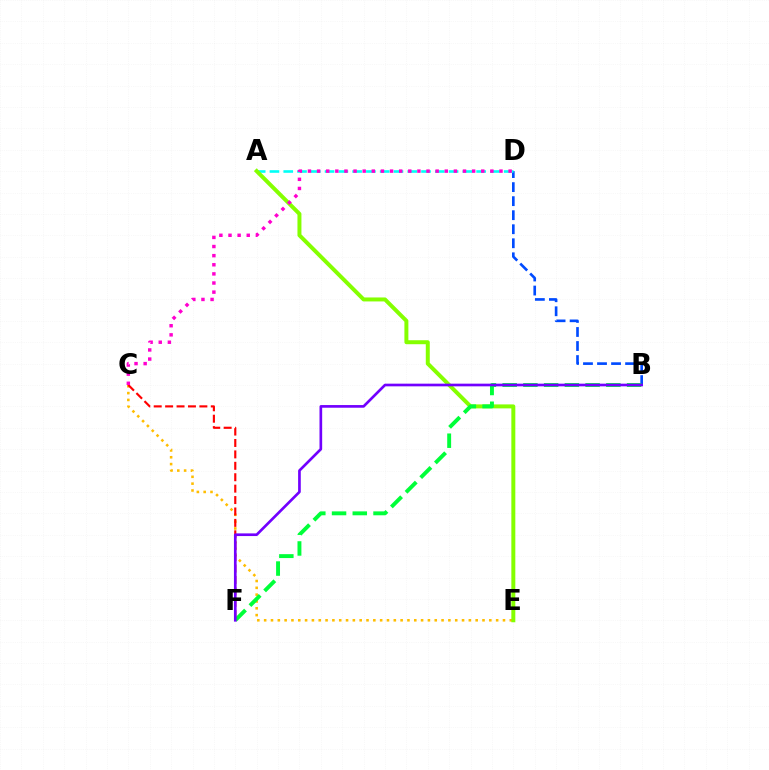{('C', 'E'): [{'color': '#ffbd00', 'line_style': 'dotted', 'thickness': 1.85}], ('B', 'D'): [{'color': '#004bff', 'line_style': 'dashed', 'thickness': 1.91}], ('A', 'D'): [{'color': '#00fff6', 'line_style': 'dashed', 'thickness': 1.87}], ('C', 'F'): [{'color': '#ff0000', 'line_style': 'dashed', 'thickness': 1.55}], ('A', 'E'): [{'color': '#84ff00', 'line_style': 'solid', 'thickness': 2.86}], ('B', 'F'): [{'color': '#00ff39', 'line_style': 'dashed', 'thickness': 2.82}, {'color': '#7200ff', 'line_style': 'solid', 'thickness': 1.92}], ('C', 'D'): [{'color': '#ff00cf', 'line_style': 'dotted', 'thickness': 2.48}]}